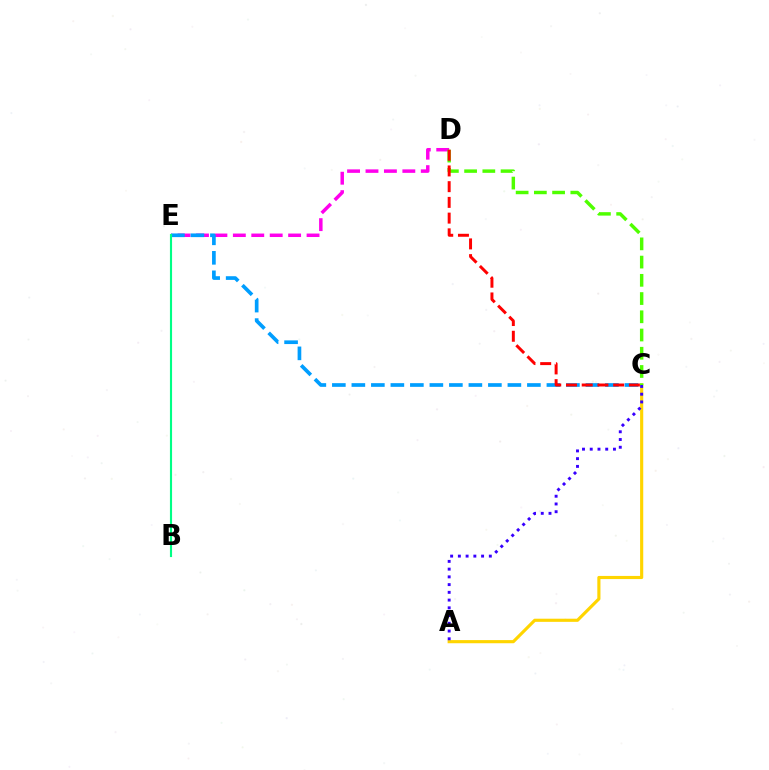{('D', 'E'): [{'color': '#ff00ed', 'line_style': 'dashed', 'thickness': 2.5}], ('C', 'E'): [{'color': '#009eff', 'line_style': 'dashed', 'thickness': 2.65}], ('A', 'C'): [{'color': '#ffd500', 'line_style': 'solid', 'thickness': 2.26}, {'color': '#3700ff', 'line_style': 'dotted', 'thickness': 2.1}], ('B', 'E'): [{'color': '#00ff86', 'line_style': 'solid', 'thickness': 1.54}], ('C', 'D'): [{'color': '#4fff00', 'line_style': 'dashed', 'thickness': 2.48}, {'color': '#ff0000', 'line_style': 'dashed', 'thickness': 2.14}]}